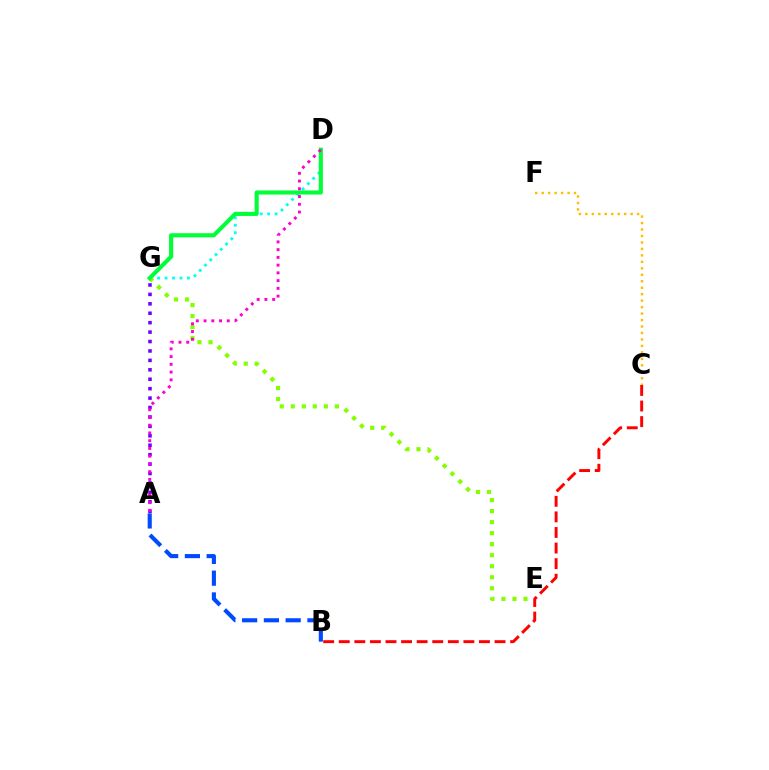{('D', 'G'): [{'color': '#00fff6', 'line_style': 'dotted', 'thickness': 2.03}, {'color': '#00ff39', 'line_style': 'solid', 'thickness': 2.96}], ('A', 'G'): [{'color': '#7200ff', 'line_style': 'dotted', 'thickness': 2.56}], ('E', 'G'): [{'color': '#84ff00', 'line_style': 'dotted', 'thickness': 3.0}], ('A', 'B'): [{'color': '#004bff', 'line_style': 'dashed', 'thickness': 2.96}], ('B', 'C'): [{'color': '#ff0000', 'line_style': 'dashed', 'thickness': 2.12}], ('C', 'F'): [{'color': '#ffbd00', 'line_style': 'dotted', 'thickness': 1.76}], ('A', 'D'): [{'color': '#ff00cf', 'line_style': 'dotted', 'thickness': 2.1}]}